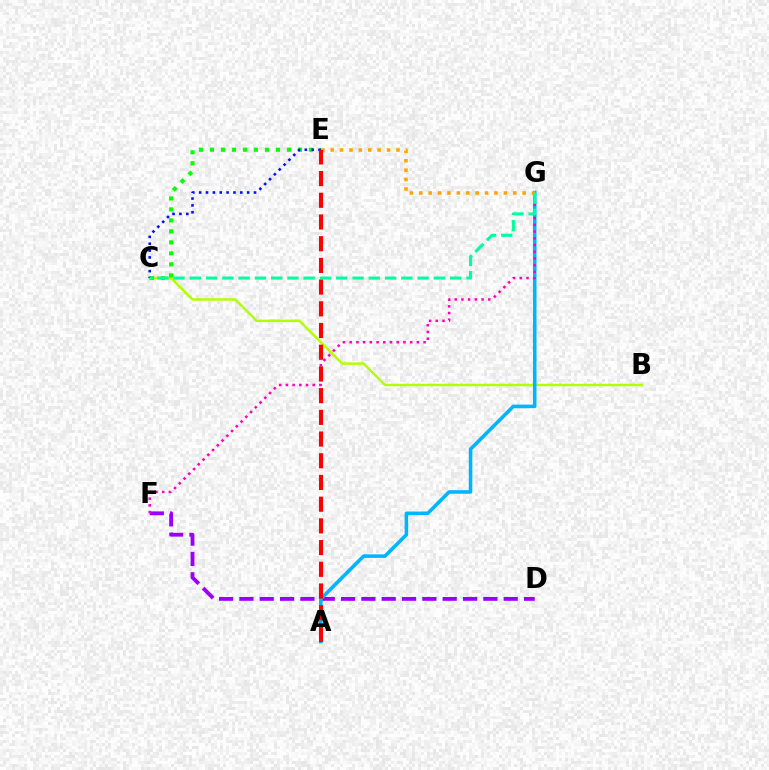{('B', 'C'): [{'color': '#b3ff00', 'line_style': 'solid', 'thickness': 1.76}], ('D', 'F'): [{'color': '#9b00ff', 'line_style': 'dashed', 'thickness': 2.76}], ('A', 'G'): [{'color': '#00b5ff', 'line_style': 'solid', 'thickness': 2.57}], ('C', 'E'): [{'color': '#08ff00', 'line_style': 'dotted', 'thickness': 2.99}, {'color': '#0010ff', 'line_style': 'dotted', 'thickness': 1.86}], ('E', 'G'): [{'color': '#ffa500', 'line_style': 'dotted', 'thickness': 2.55}], ('F', 'G'): [{'color': '#ff00bd', 'line_style': 'dotted', 'thickness': 1.83}], ('C', 'G'): [{'color': '#00ff9d', 'line_style': 'dashed', 'thickness': 2.21}], ('A', 'E'): [{'color': '#ff0000', 'line_style': 'dashed', 'thickness': 2.95}]}